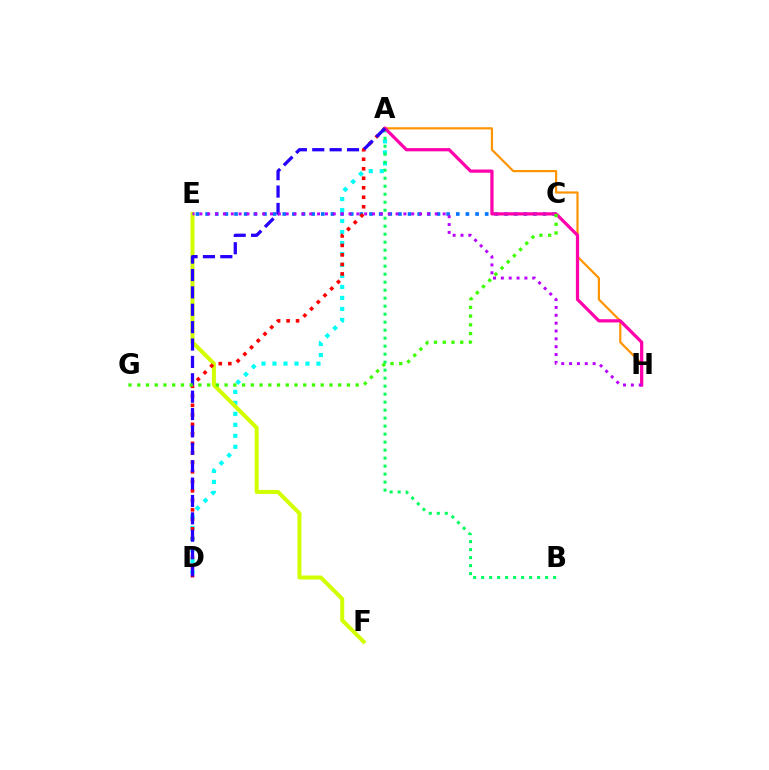{('A', 'D'): [{'color': '#00fff6', 'line_style': 'dotted', 'thickness': 2.99}, {'color': '#ff0000', 'line_style': 'dotted', 'thickness': 2.58}, {'color': '#2500ff', 'line_style': 'dashed', 'thickness': 2.36}], ('A', 'H'): [{'color': '#ff9400', 'line_style': 'solid', 'thickness': 1.58}, {'color': '#ff00ac', 'line_style': 'solid', 'thickness': 2.32}], ('C', 'E'): [{'color': '#0074ff', 'line_style': 'dotted', 'thickness': 2.62}], ('A', 'B'): [{'color': '#00ff5c', 'line_style': 'dotted', 'thickness': 2.17}], ('E', 'F'): [{'color': '#d1ff00', 'line_style': 'solid', 'thickness': 2.89}], ('E', 'H'): [{'color': '#b900ff', 'line_style': 'dotted', 'thickness': 2.13}], ('C', 'G'): [{'color': '#3dff00', 'line_style': 'dotted', 'thickness': 2.37}]}